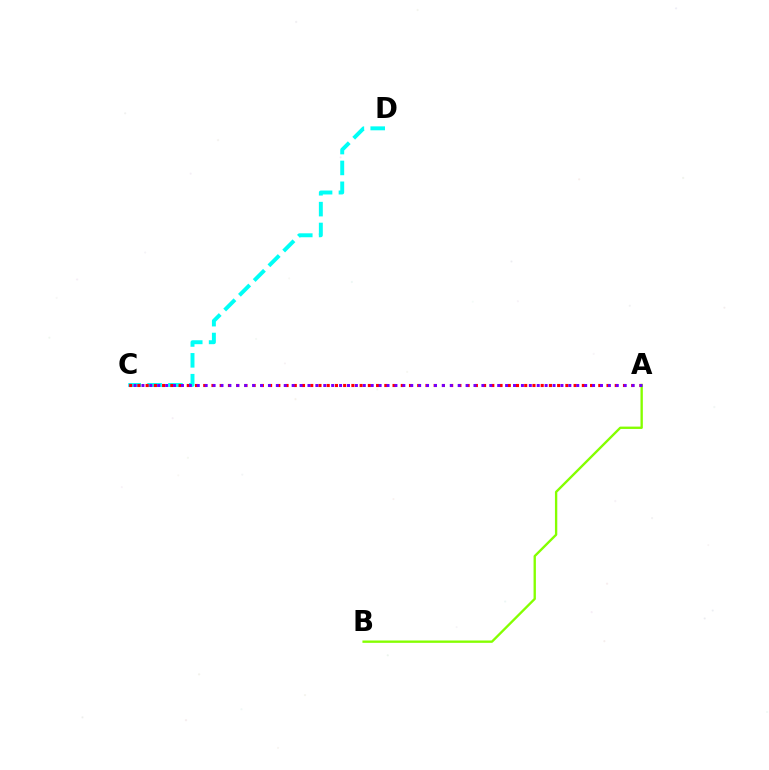{('C', 'D'): [{'color': '#00fff6', 'line_style': 'dashed', 'thickness': 2.83}], ('A', 'C'): [{'color': '#ff0000', 'line_style': 'dotted', 'thickness': 2.24}, {'color': '#7200ff', 'line_style': 'dotted', 'thickness': 2.15}], ('A', 'B'): [{'color': '#84ff00', 'line_style': 'solid', 'thickness': 1.69}]}